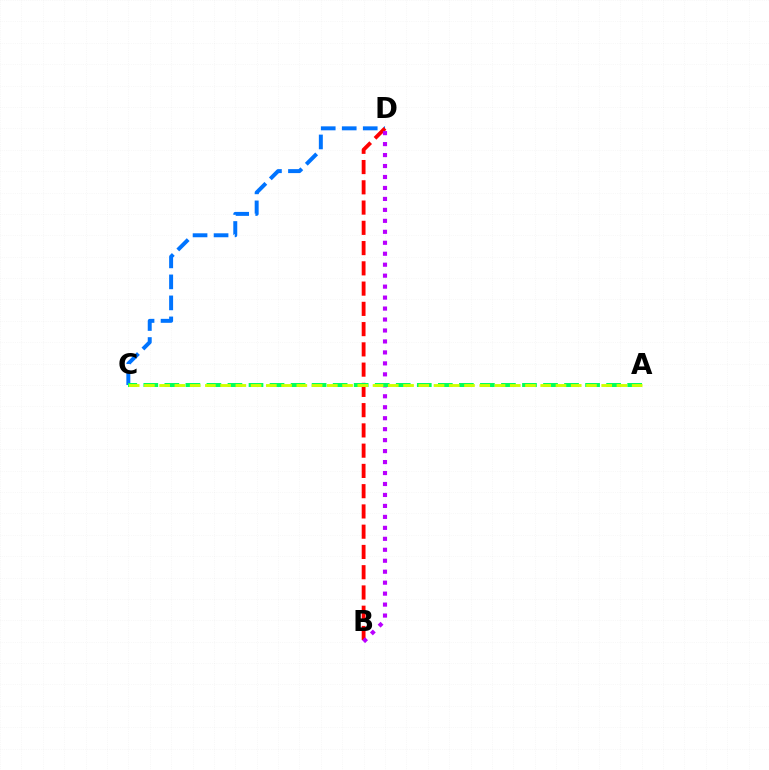{('C', 'D'): [{'color': '#0074ff', 'line_style': 'dashed', 'thickness': 2.85}], ('B', 'D'): [{'color': '#ff0000', 'line_style': 'dashed', 'thickness': 2.75}, {'color': '#b900ff', 'line_style': 'dotted', 'thickness': 2.98}], ('A', 'C'): [{'color': '#00ff5c', 'line_style': 'dashed', 'thickness': 2.86}, {'color': '#d1ff00', 'line_style': 'dashed', 'thickness': 2.07}]}